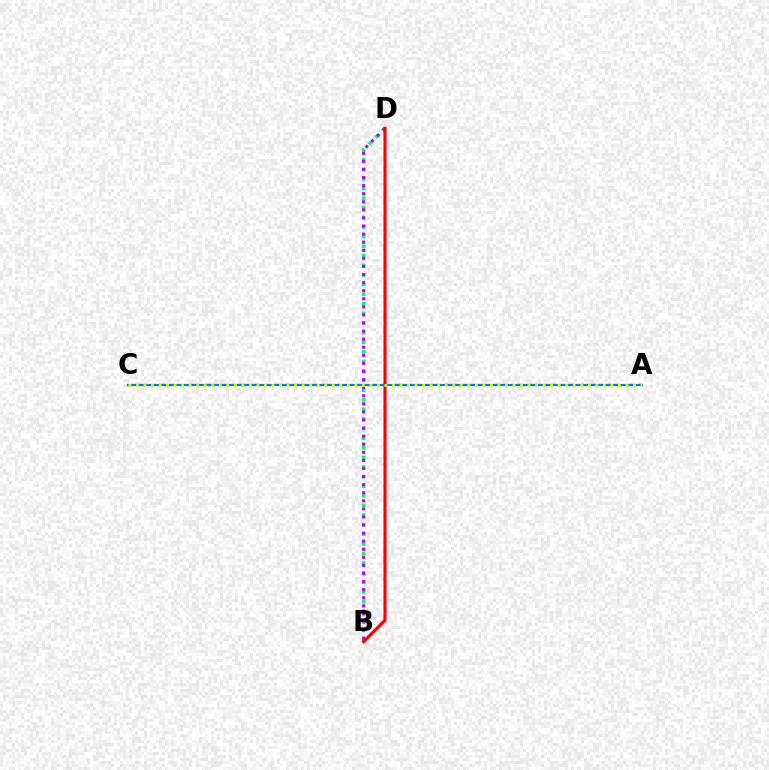{('B', 'D'): [{'color': '#00ff5c', 'line_style': 'dotted', 'thickness': 2.61}, {'color': '#b900ff', 'line_style': 'dotted', 'thickness': 2.2}, {'color': '#ff0000', 'line_style': 'solid', 'thickness': 2.25}], ('A', 'C'): [{'color': '#0074ff', 'line_style': 'solid', 'thickness': 1.56}, {'color': '#d1ff00', 'line_style': 'dotted', 'thickness': 2.05}]}